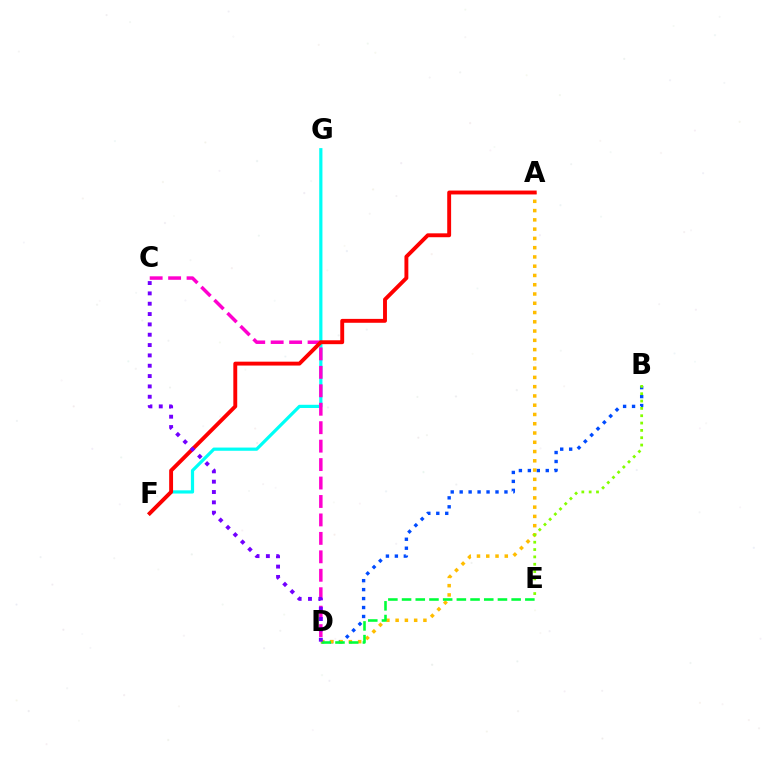{('B', 'D'): [{'color': '#004bff', 'line_style': 'dotted', 'thickness': 2.43}], ('A', 'D'): [{'color': '#ffbd00', 'line_style': 'dotted', 'thickness': 2.52}], ('F', 'G'): [{'color': '#00fff6', 'line_style': 'solid', 'thickness': 2.31}], ('D', 'E'): [{'color': '#00ff39', 'line_style': 'dashed', 'thickness': 1.86}], ('C', 'D'): [{'color': '#ff00cf', 'line_style': 'dashed', 'thickness': 2.51}, {'color': '#7200ff', 'line_style': 'dotted', 'thickness': 2.81}], ('B', 'E'): [{'color': '#84ff00', 'line_style': 'dotted', 'thickness': 1.99}], ('A', 'F'): [{'color': '#ff0000', 'line_style': 'solid', 'thickness': 2.8}]}